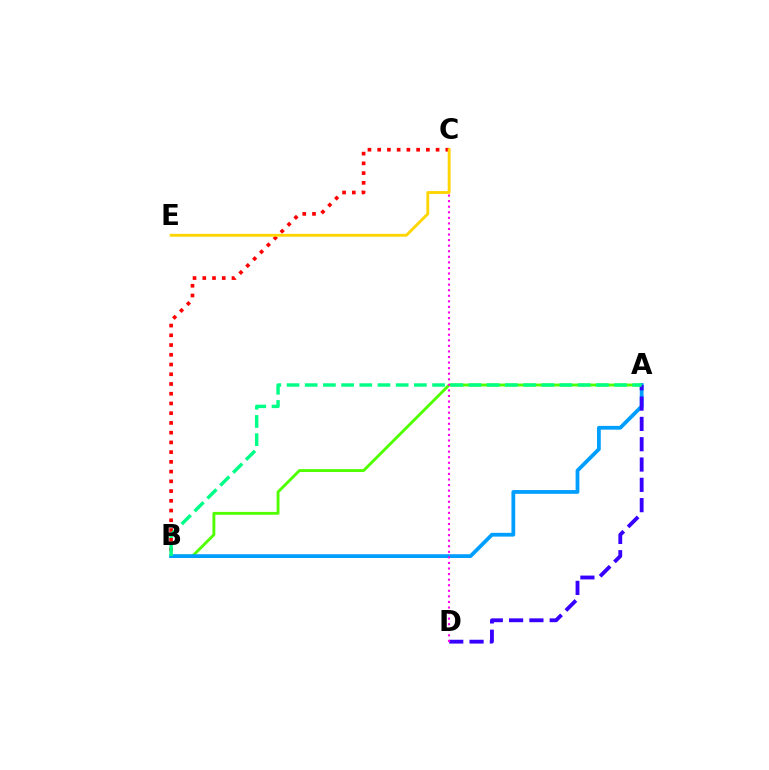{('B', 'C'): [{'color': '#ff0000', 'line_style': 'dotted', 'thickness': 2.65}], ('A', 'B'): [{'color': '#4fff00', 'line_style': 'solid', 'thickness': 2.07}, {'color': '#009eff', 'line_style': 'solid', 'thickness': 2.71}, {'color': '#00ff86', 'line_style': 'dashed', 'thickness': 2.47}], ('A', 'D'): [{'color': '#3700ff', 'line_style': 'dashed', 'thickness': 2.76}], ('C', 'D'): [{'color': '#ff00ed', 'line_style': 'dotted', 'thickness': 1.51}], ('C', 'E'): [{'color': '#ffd500', 'line_style': 'solid', 'thickness': 2.05}]}